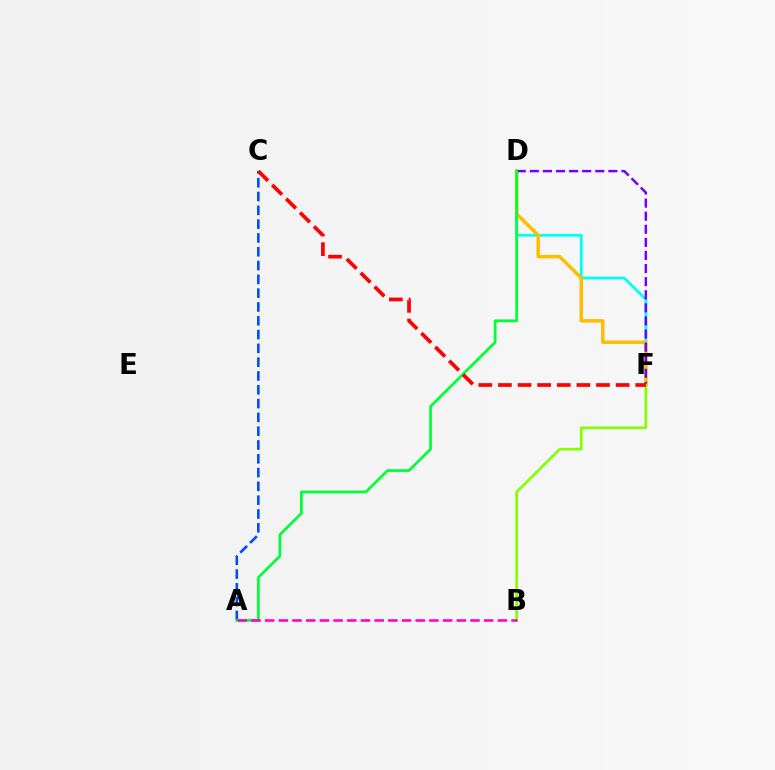{('D', 'F'): [{'color': '#00fff6', 'line_style': 'solid', 'thickness': 2.02}, {'color': '#ffbd00', 'line_style': 'solid', 'thickness': 2.51}, {'color': '#7200ff', 'line_style': 'dashed', 'thickness': 1.78}], ('A', 'C'): [{'color': '#004bff', 'line_style': 'dashed', 'thickness': 1.88}], ('A', 'D'): [{'color': '#00ff39', 'line_style': 'solid', 'thickness': 1.98}], ('B', 'F'): [{'color': '#84ff00', 'line_style': 'solid', 'thickness': 1.9}], ('C', 'F'): [{'color': '#ff0000', 'line_style': 'dashed', 'thickness': 2.66}], ('A', 'B'): [{'color': '#ff00cf', 'line_style': 'dashed', 'thickness': 1.86}]}